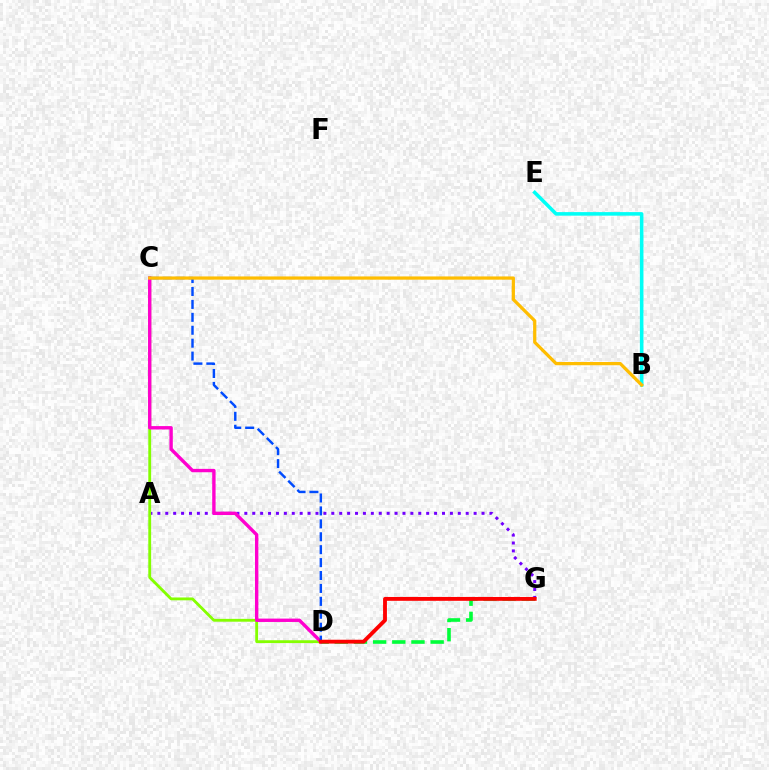{('A', 'G'): [{'color': '#7200ff', 'line_style': 'dotted', 'thickness': 2.15}], ('C', 'D'): [{'color': '#84ff00', 'line_style': 'solid', 'thickness': 2.04}, {'color': '#ff00cf', 'line_style': 'solid', 'thickness': 2.43}, {'color': '#004bff', 'line_style': 'dashed', 'thickness': 1.76}], ('B', 'E'): [{'color': '#00fff6', 'line_style': 'solid', 'thickness': 2.56}], ('D', 'G'): [{'color': '#00ff39', 'line_style': 'dashed', 'thickness': 2.6}, {'color': '#ff0000', 'line_style': 'solid', 'thickness': 2.77}], ('B', 'C'): [{'color': '#ffbd00', 'line_style': 'solid', 'thickness': 2.33}]}